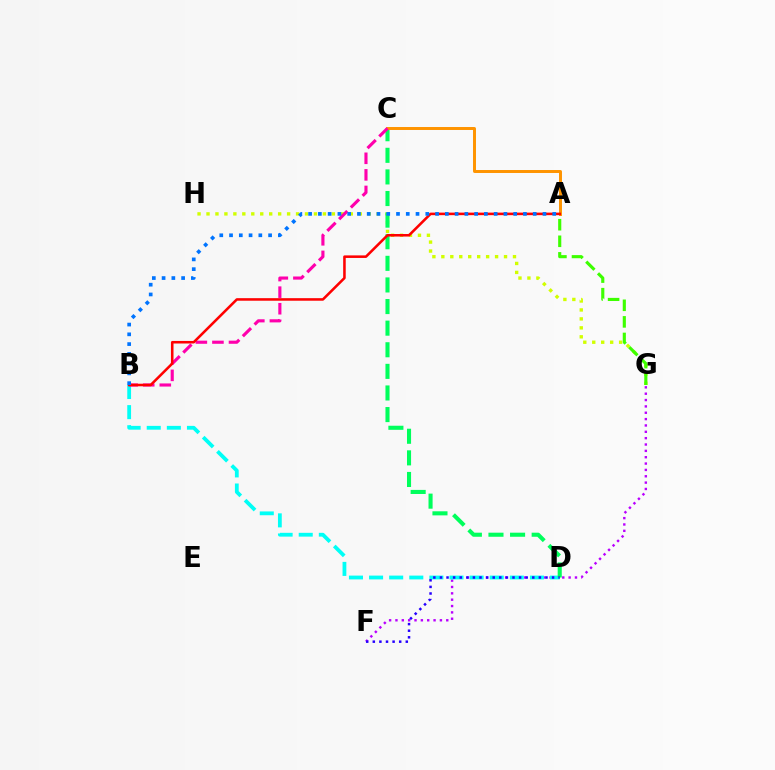{('F', 'G'): [{'color': '#b900ff', 'line_style': 'dotted', 'thickness': 1.73}], ('G', 'H'): [{'color': '#d1ff00', 'line_style': 'dotted', 'thickness': 2.43}], ('B', 'D'): [{'color': '#00fff6', 'line_style': 'dashed', 'thickness': 2.73}], ('C', 'D'): [{'color': '#00ff5c', 'line_style': 'dashed', 'thickness': 2.93}], ('A', 'C'): [{'color': '#ff9400', 'line_style': 'solid', 'thickness': 2.13}], ('B', 'C'): [{'color': '#ff00ac', 'line_style': 'dashed', 'thickness': 2.25}], ('A', 'B'): [{'color': '#ff0000', 'line_style': 'solid', 'thickness': 1.84}, {'color': '#0074ff', 'line_style': 'dotted', 'thickness': 2.65}], ('D', 'F'): [{'color': '#2500ff', 'line_style': 'dotted', 'thickness': 1.79}], ('A', 'G'): [{'color': '#3dff00', 'line_style': 'dashed', 'thickness': 2.25}]}